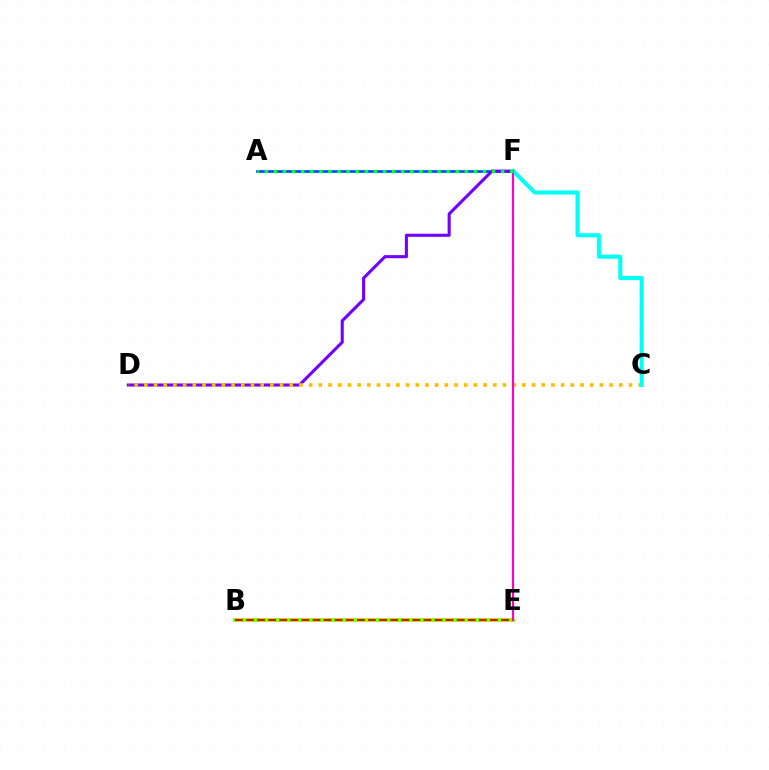{('A', 'F'): [{'color': '#004bff', 'line_style': 'solid', 'thickness': 1.94}, {'color': '#00ff39', 'line_style': 'dotted', 'thickness': 2.47}], ('B', 'E'): [{'color': '#84ff00', 'line_style': 'solid', 'thickness': 2.77}, {'color': '#ff0000', 'line_style': 'dashed', 'thickness': 1.51}], ('D', 'F'): [{'color': '#7200ff', 'line_style': 'solid', 'thickness': 2.22}], ('C', 'D'): [{'color': '#ffbd00', 'line_style': 'dotted', 'thickness': 2.63}], ('C', 'F'): [{'color': '#00fff6', 'line_style': 'solid', 'thickness': 2.93}], ('E', 'F'): [{'color': '#ff00cf', 'line_style': 'solid', 'thickness': 1.56}]}